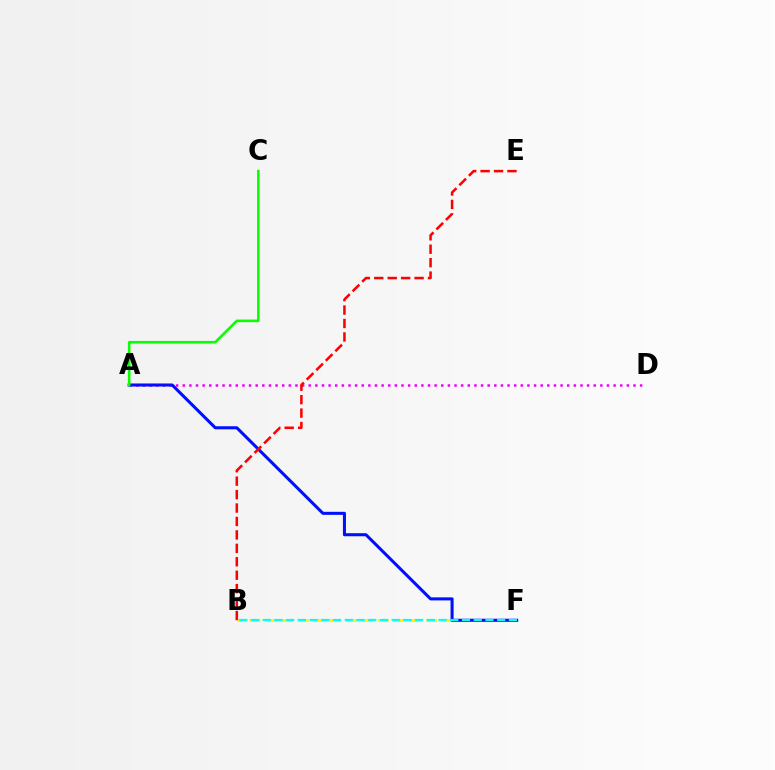{('A', 'D'): [{'color': '#ee00ff', 'line_style': 'dotted', 'thickness': 1.8}], ('B', 'F'): [{'color': '#fcf500', 'line_style': 'dashed', 'thickness': 2.18}, {'color': '#00fff6', 'line_style': 'dashed', 'thickness': 1.59}], ('A', 'F'): [{'color': '#0010ff', 'line_style': 'solid', 'thickness': 2.2}], ('B', 'E'): [{'color': '#ff0000', 'line_style': 'dashed', 'thickness': 1.83}], ('A', 'C'): [{'color': '#08ff00', 'line_style': 'solid', 'thickness': 1.86}]}